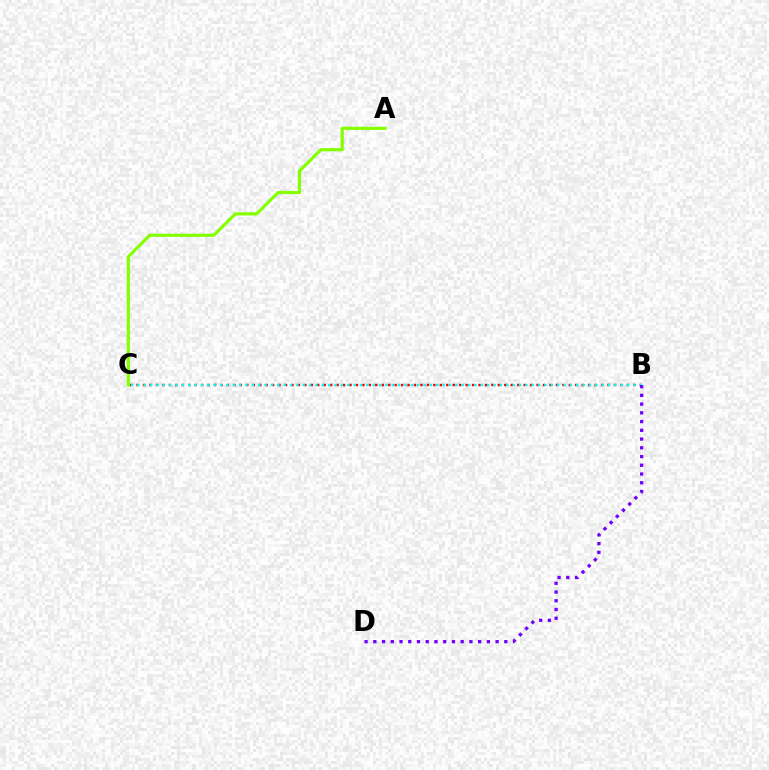{('B', 'C'): [{'color': '#ff0000', 'line_style': 'dotted', 'thickness': 1.75}, {'color': '#00fff6', 'line_style': 'dotted', 'thickness': 1.73}], ('A', 'C'): [{'color': '#84ff00', 'line_style': 'solid', 'thickness': 2.28}], ('B', 'D'): [{'color': '#7200ff', 'line_style': 'dotted', 'thickness': 2.37}]}